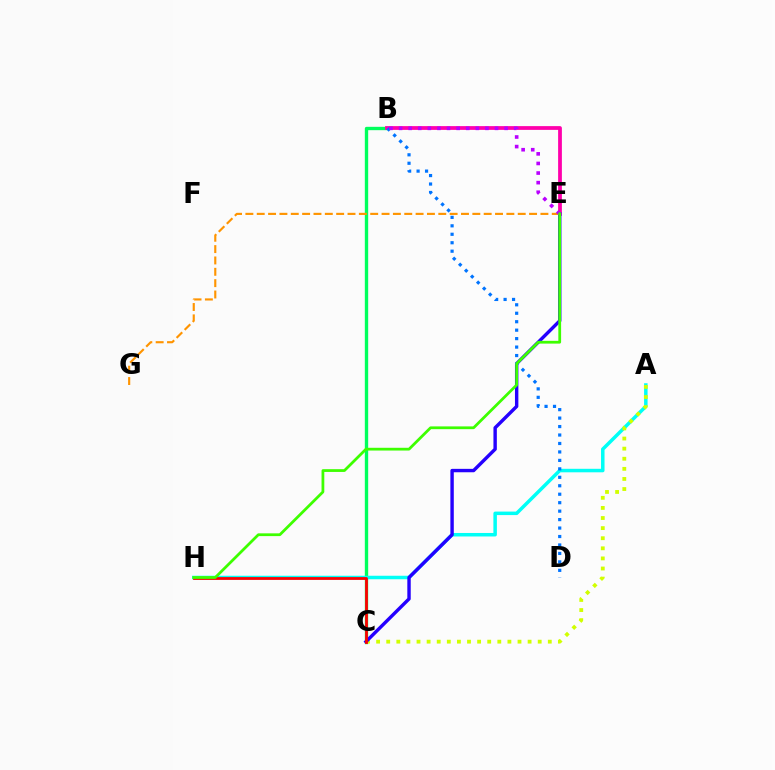{('B', 'C'): [{'color': '#00ff5c', 'line_style': 'solid', 'thickness': 2.41}], ('A', 'H'): [{'color': '#00fff6', 'line_style': 'solid', 'thickness': 2.52}], ('B', 'E'): [{'color': '#ff00ac', 'line_style': 'solid', 'thickness': 2.71}, {'color': '#b900ff', 'line_style': 'dotted', 'thickness': 2.61}], ('A', 'C'): [{'color': '#d1ff00', 'line_style': 'dotted', 'thickness': 2.74}], ('C', 'E'): [{'color': '#2500ff', 'line_style': 'solid', 'thickness': 2.45}], ('E', 'G'): [{'color': '#ff9400', 'line_style': 'dashed', 'thickness': 1.54}], ('B', 'D'): [{'color': '#0074ff', 'line_style': 'dotted', 'thickness': 2.3}], ('C', 'H'): [{'color': '#ff0000', 'line_style': 'solid', 'thickness': 2.0}], ('E', 'H'): [{'color': '#3dff00', 'line_style': 'solid', 'thickness': 1.99}]}